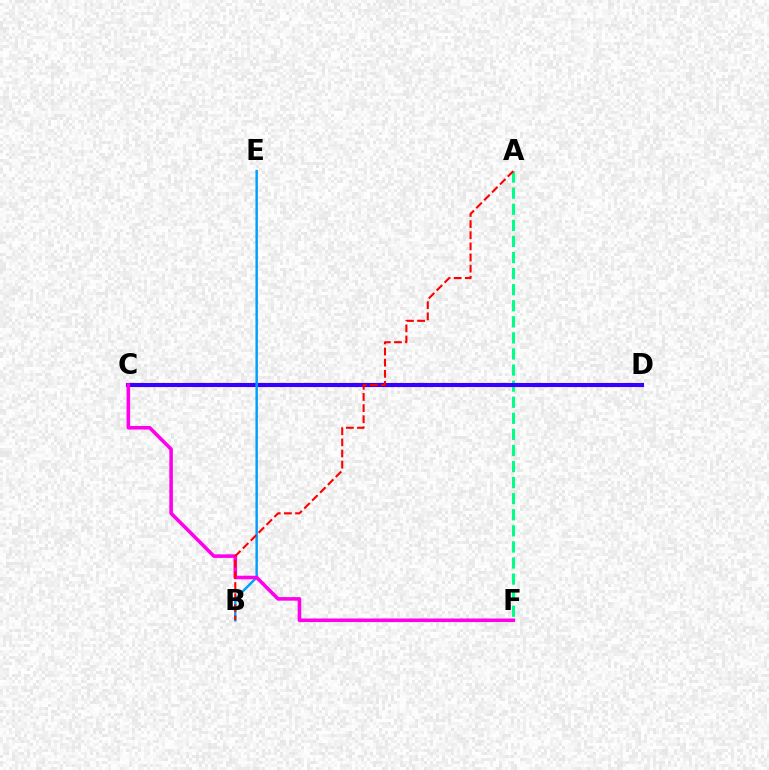{('A', 'F'): [{'color': '#00ff86', 'line_style': 'dashed', 'thickness': 2.18}], ('C', 'D'): [{'color': '#ffd500', 'line_style': 'dashed', 'thickness': 1.58}, {'color': '#4fff00', 'line_style': 'solid', 'thickness': 1.65}, {'color': '#3700ff', 'line_style': 'solid', 'thickness': 2.96}], ('B', 'E'): [{'color': '#009eff', 'line_style': 'solid', 'thickness': 1.76}], ('C', 'F'): [{'color': '#ff00ed', 'line_style': 'solid', 'thickness': 2.57}], ('A', 'B'): [{'color': '#ff0000', 'line_style': 'dashed', 'thickness': 1.51}]}